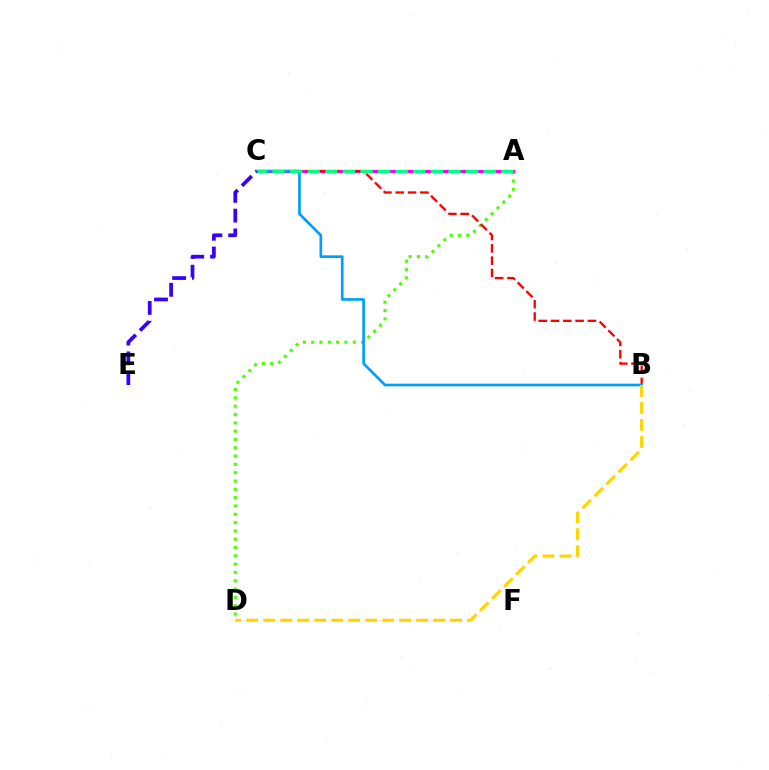{('A', 'D'): [{'color': '#4fff00', 'line_style': 'dotted', 'thickness': 2.26}], ('A', 'C'): [{'color': '#ff00ed', 'line_style': 'solid', 'thickness': 2.28}, {'color': '#00ff86', 'line_style': 'dashed', 'thickness': 2.39}], ('B', 'C'): [{'color': '#ff0000', 'line_style': 'dashed', 'thickness': 1.67}, {'color': '#009eff', 'line_style': 'solid', 'thickness': 1.92}], ('B', 'D'): [{'color': '#ffd500', 'line_style': 'dashed', 'thickness': 2.31}], ('C', 'E'): [{'color': '#3700ff', 'line_style': 'dashed', 'thickness': 2.68}]}